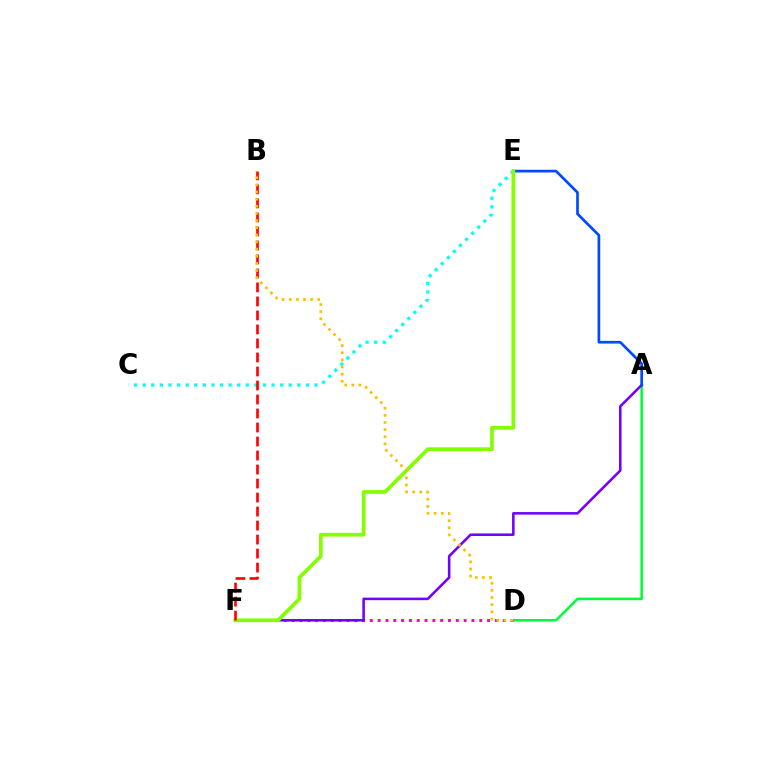{('A', 'D'): [{'color': '#00ff39', 'line_style': 'solid', 'thickness': 1.85}], ('C', 'E'): [{'color': '#00fff6', 'line_style': 'dotted', 'thickness': 2.33}], ('D', 'F'): [{'color': '#ff00cf', 'line_style': 'dotted', 'thickness': 2.12}], ('A', 'F'): [{'color': '#7200ff', 'line_style': 'solid', 'thickness': 1.84}], ('A', 'E'): [{'color': '#004bff', 'line_style': 'solid', 'thickness': 1.94}], ('E', 'F'): [{'color': '#84ff00', 'line_style': 'solid', 'thickness': 2.68}], ('B', 'F'): [{'color': '#ff0000', 'line_style': 'dashed', 'thickness': 1.9}], ('B', 'D'): [{'color': '#ffbd00', 'line_style': 'dotted', 'thickness': 1.94}]}